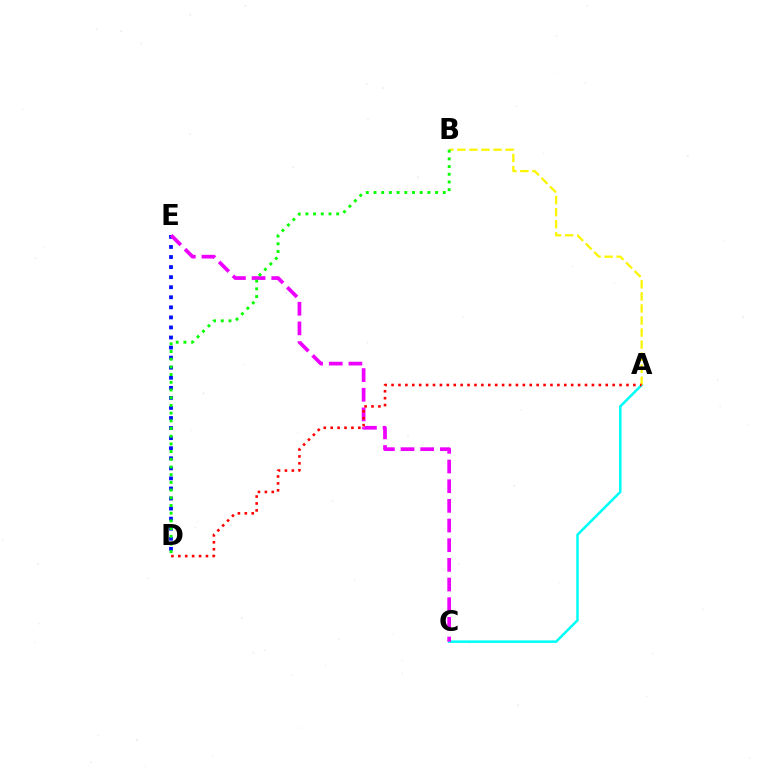{('A', 'C'): [{'color': '#00fff6', 'line_style': 'solid', 'thickness': 1.82}], ('D', 'E'): [{'color': '#0010ff', 'line_style': 'dotted', 'thickness': 2.73}], ('A', 'B'): [{'color': '#fcf500', 'line_style': 'dashed', 'thickness': 1.64}], ('C', 'E'): [{'color': '#ee00ff', 'line_style': 'dashed', 'thickness': 2.67}], ('A', 'D'): [{'color': '#ff0000', 'line_style': 'dotted', 'thickness': 1.88}], ('B', 'D'): [{'color': '#08ff00', 'line_style': 'dotted', 'thickness': 2.09}]}